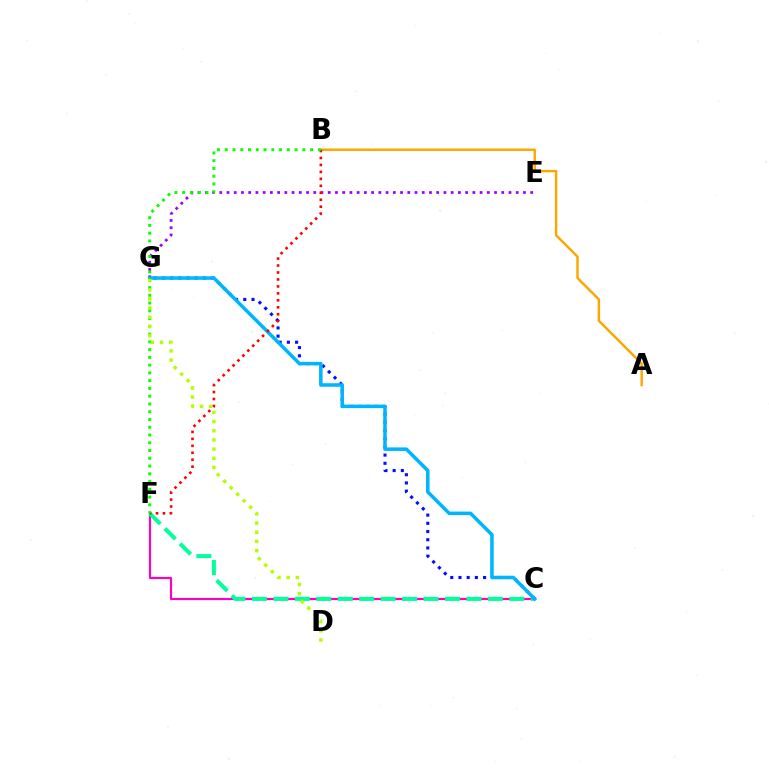{('C', 'F'): [{'color': '#ff00bd', 'line_style': 'solid', 'thickness': 1.56}, {'color': '#00ff9d', 'line_style': 'dashed', 'thickness': 2.91}], ('E', 'G'): [{'color': '#9b00ff', 'line_style': 'dotted', 'thickness': 1.96}], ('A', 'B'): [{'color': '#ffa500', 'line_style': 'solid', 'thickness': 1.75}], ('C', 'G'): [{'color': '#0010ff', 'line_style': 'dotted', 'thickness': 2.23}, {'color': '#00b5ff', 'line_style': 'solid', 'thickness': 2.54}], ('B', 'F'): [{'color': '#ff0000', 'line_style': 'dotted', 'thickness': 1.89}, {'color': '#08ff00', 'line_style': 'dotted', 'thickness': 2.11}], ('D', 'G'): [{'color': '#b3ff00', 'line_style': 'dotted', 'thickness': 2.49}]}